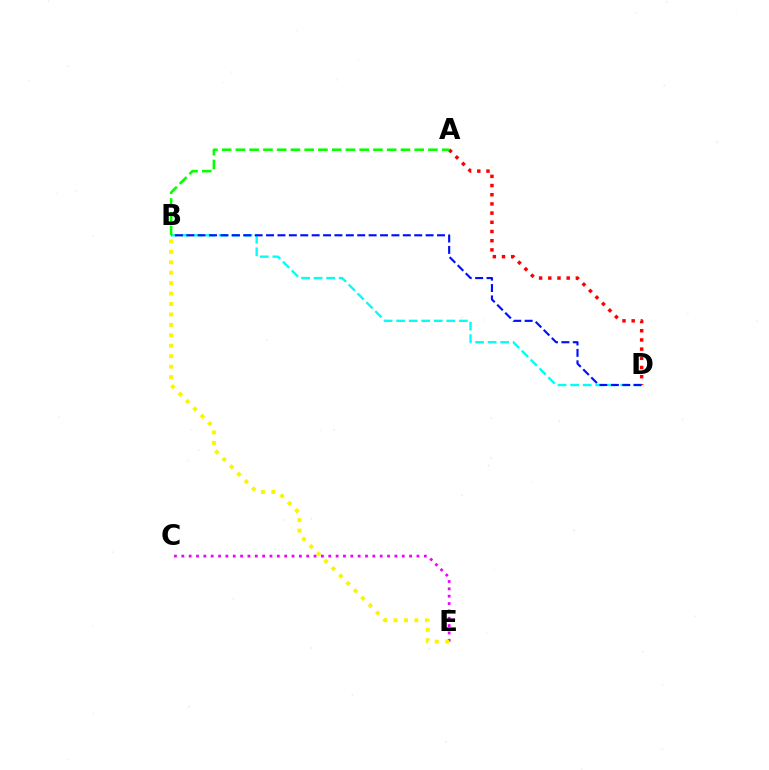{('A', 'D'): [{'color': '#ff0000', 'line_style': 'dotted', 'thickness': 2.5}], ('C', 'E'): [{'color': '#ee00ff', 'line_style': 'dotted', 'thickness': 2.0}], ('B', 'D'): [{'color': '#00fff6', 'line_style': 'dashed', 'thickness': 1.7}, {'color': '#0010ff', 'line_style': 'dashed', 'thickness': 1.55}], ('B', 'E'): [{'color': '#fcf500', 'line_style': 'dotted', 'thickness': 2.84}], ('A', 'B'): [{'color': '#08ff00', 'line_style': 'dashed', 'thickness': 1.87}]}